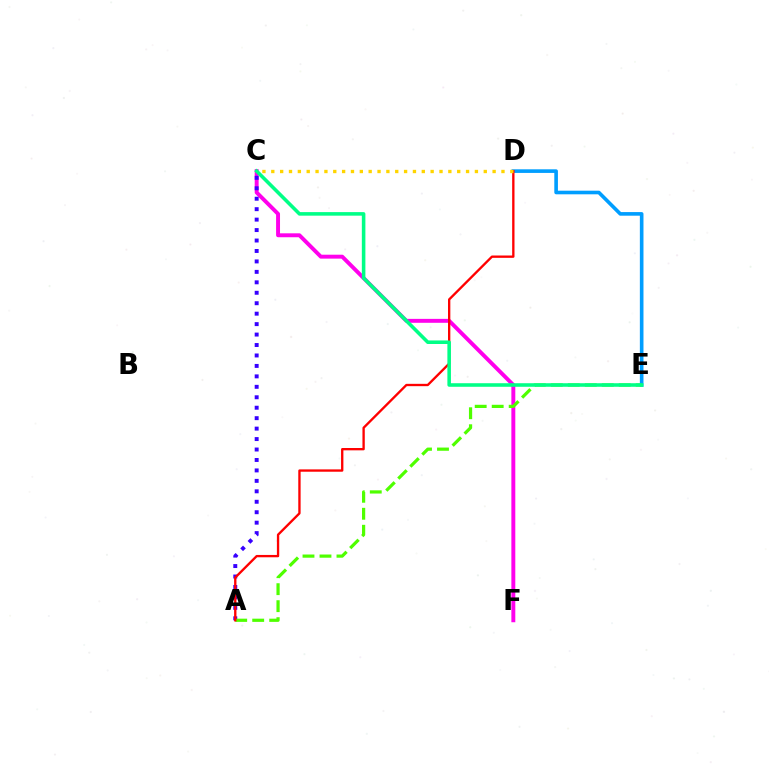{('C', 'F'): [{'color': '#ff00ed', 'line_style': 'solid', 'thickness': 2.83}], ('D', 'E'): [{'color': '#009eff', 'line_style': 'solid', 'thickness': 2.61}], ('A', 'C'): [{'color': '#3700ff', 'line_style': 'dotted', 'thickness': 2.84}], ('A', 'E'): [{'color': '#4fff00', 'line_style': 'dashed', 'thickness': 2.31}], ('A', 'D'): [{'color': '#ff0000', 'line_style': 'solid', 'thickness': 1.68}], ('C', 'E'): [{'color': '#00ff86', 'line_style': 'solid', 'thickness': 2.56}], ('C', 'D'): [{'color': '#ffd500', 'line_style': 'dotted', 'thickness': 2.41}]}